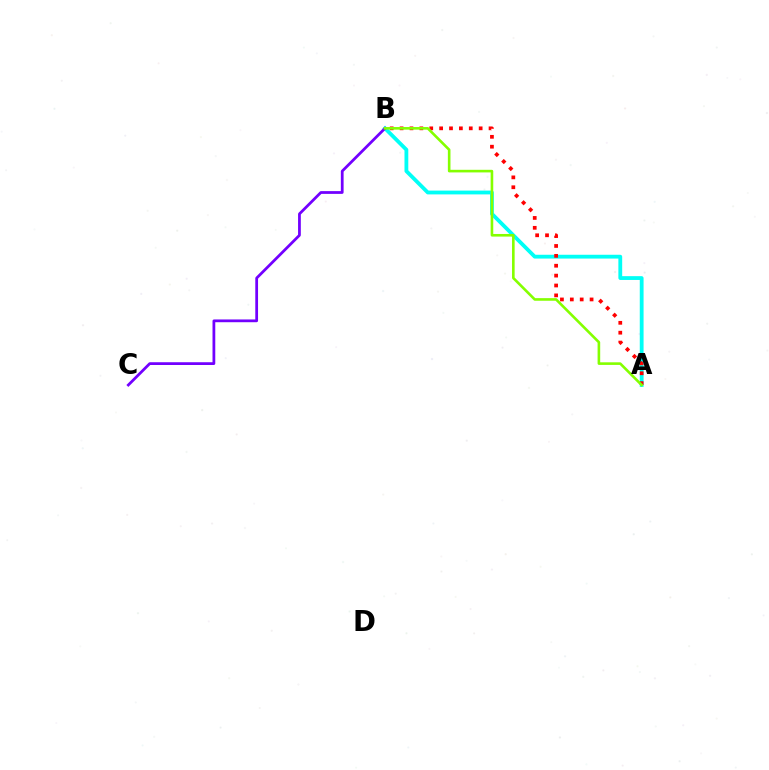{('A', 'B'): [{'color': '#00fff6', 'line_style': 'solid', 'thickness': 2.74}, {'color': '#ff0000', 'line_style': 'dotted', 'thickness': 2.69}, {'color': '#84ff00', 'line_style': 'solid', 'thickness': 1.88}], ('B', 'C'): [{'color': '#7200ff', 'line_style': 'solid', 'thickness': 1.99}]}